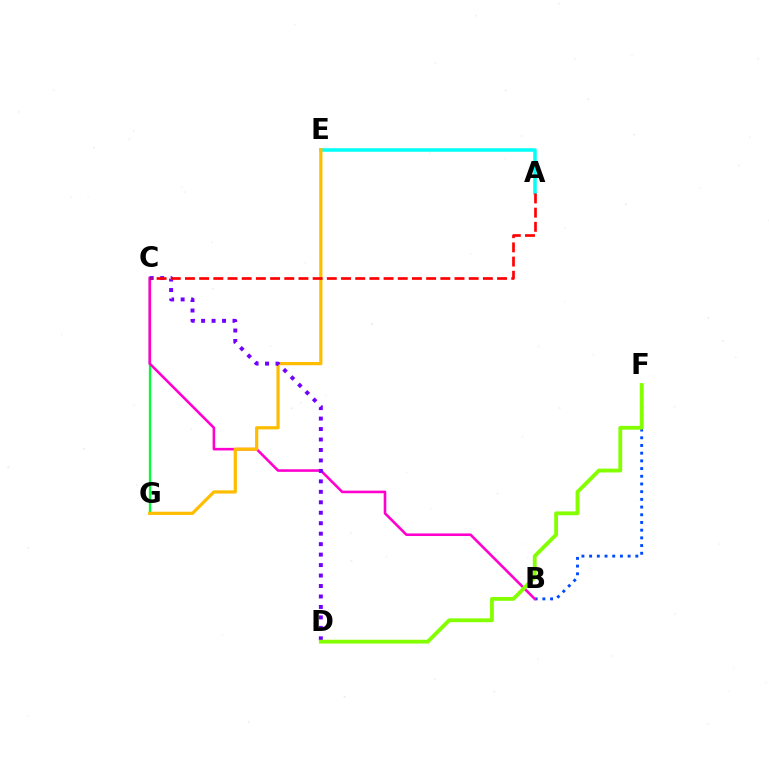{('A', 'E'): [{'color': '#00fff6', 'line_style': 'solid', 'thickness': 2.53}], ('C', 'G'): [{'color': '#00ff39', 'line_style': 'solid', 'thickness': 1.65}], ('B', 'F'): [{'color': '#004bff', 'line_style': 'dotted', 'thickness': 2.09}], ('B', 'C'): [{'color': '#ff00cf', 'line_style': 'solid', 'thickness': 1.87}], ('E', 'G'): [{'color': '#ffbd00', 'line_style': 'solid', 'thickness': 2.31}], ('C', 'D'): [{'color': '#7200ff', 'line_style': 'dotted', 'thickness': 2.84}], ('D', 'F'): [{'color': '#84ff00', 'line_style': 'solid', 'thickness': 2.76}], ('A', 'C'): [{'color': '#ff0000', 'line_style': 'dashed', 'thickness': 1.93}]}